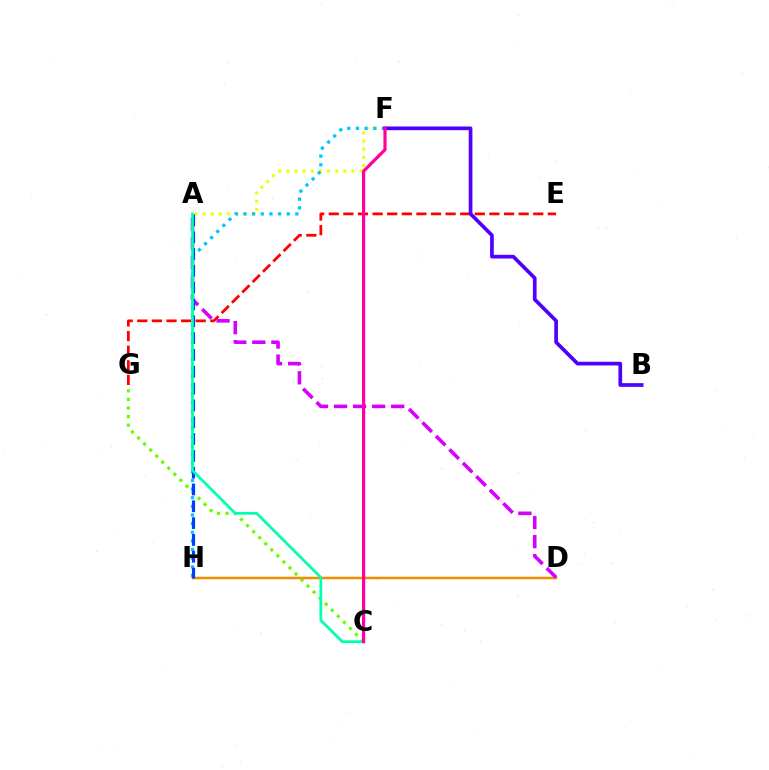{('C', 'G'): [{'color': '#66ff00', 'line_style': 'dotted', 'thickness': 2.32}], ('E', 'G'): [{'color': '#ff0000', 'line_style': 'dashed', 'thickness': 1.98}], ('D', 'H'): [{'color': '#00ff27', 'line_style': 'solid', 'thickness': 1.57}, {'color': '#ff8800', 'line_style': 'solid', 'thickness': 1.73}], ('A', 'D'): [{'color': '#d600ff', 'line_style': 'dashed', 'thickness': 2.59}], ('A', 'F'): [{'color': '#eeff00', 'line_style': 'dotted', 'thickness': 2.21}], ('F', 'H'): [{'color': '#00c7ff', 'line_style': 'dotted', 'thickness': 2.35}], ('B', 'F'): [{'color': '#4f00ff', 'line_style': 'solid', 'thickness': 2.66}], ('A', 'H'): [{'color': '#003fff', 'line_style': 'dashed', 'thickness': 2.28}], ('A', 'C'): [{'color': '#00ffaf', 'line_style': 'solid', 'thickness': 1.99}], ('C', 'F'): [{'color': '#ff00a0', 'line_style': 'solid', 'thickness': 2.3}]}